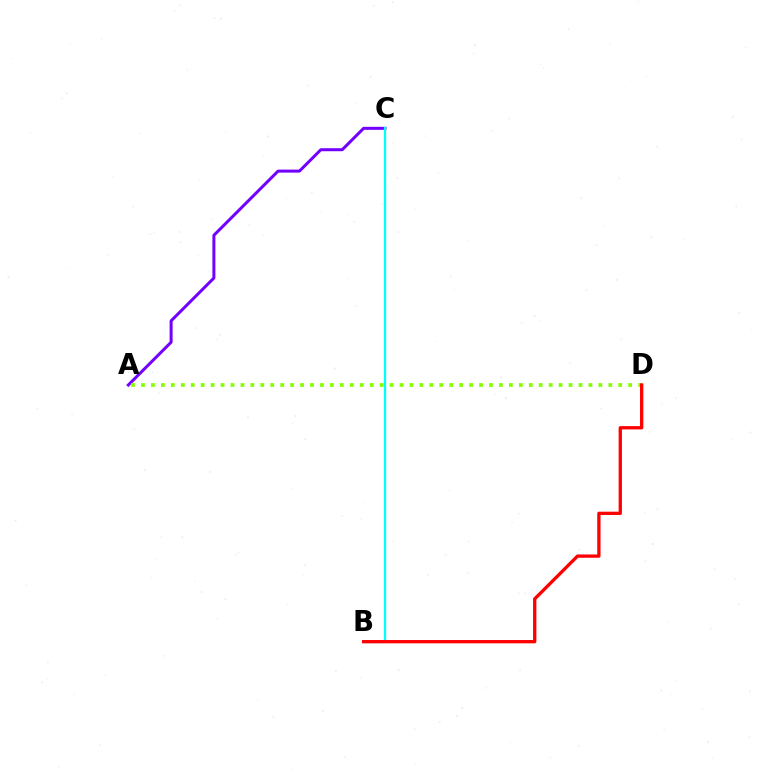{('A', 'C'): [{'color': '#7200ff', 'line_style': 'solid', 'thickness': 2.17}], ('A', 'D'): [{'color': '#84ff00', 'line_style': 'dotted', 'thickness': 2.7}], ('B', 'C'): [{'color': '#00fff6', 'line_style': 'solid', 'thickness': 1.63}], ('B', 'D'): [{'color': '#ff0000', 'line_style': 'solid', 'thickness': 2.37}]}